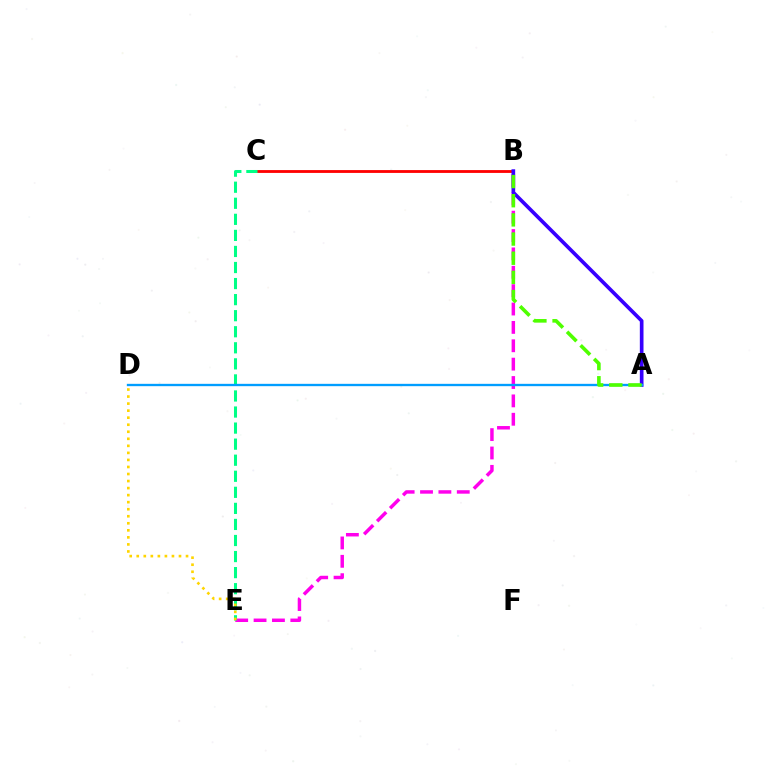{('B', 'C'): [{'color': '#ff0000', 'line_style': 'solid', 'thickness': 2.04}], ('B', 'E'): [{'color': '#ff00ed', 'line_style': 'dashed', 'thickness': 2.5}], ('C', 'E'): [{'color': '#00ff86', 'line_style': 'dashed', 'thickness': 2.18}], ('A', 'B'): [{'color': '#3700ff', 'line_style': 'solid', 'thickness': 2.64}, {'color': '#4fff00', 'line_style': 'dashed', 'thickness': 2.6}], ('A', 'D'): [{'color': '#009eff', 'line_style': 'solid', 'thickness': 1.68}], ('D', 'E'): [{'color': '#ffd500', 'line_style': 'dotted', 'thickness': 1.91}]}